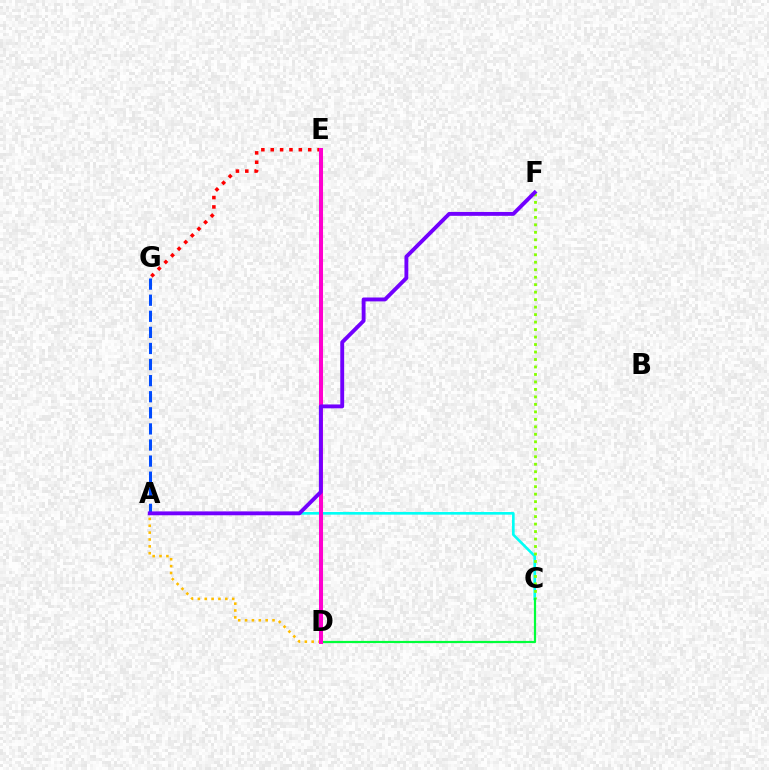{('A', 'C'): [{'color': '#00fff6', 'line_style': 'solid', 'thickness': 1.89}], ('C', 'F'): [{'color': '#84ff00', 'line_style': 'dotted', 'thickness': 2.03}], ('E', 'G'): [{'color': '#ff0000', 'line_style': 'dotted', 'thickness': 2.54}], ('A', 'D'): [{'color': '#ffbd00', 'line_style': 'dotted', 'thickness': 1.86}], ('C', 'D'): [{'color': '#00ff39', 'line_style': 'solid', 'thickness': 1.59}], ('A', 'G'): [{'color': '#004bff', 'line_style': 'dashed', 'thickness': 2.19}], ('D', 'E'): [{'color': '#ff00cf', 'line_style': 'solid', 'thickness': 2.9}], ('A', 'F'): [{'color': '#7200ff', 'line_style': 'solid', 'thickness': 2.79}]}